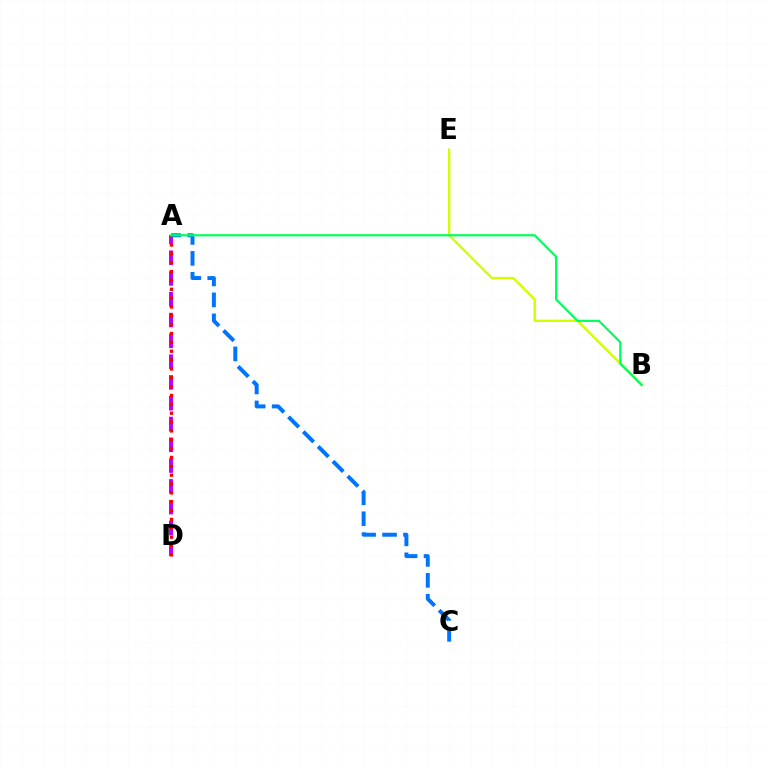{('A', 'D'): [{'color': '#b900ff', 'line_style': 'dashed', 'thickness': 2.82}, {'color': '#ff0000', 'line_style': 'dotted', 'thickness': 2.41}], ('B', 'E'): [{'color': '#d1ff00', 'line_style': 'solid', 'thickness': 1.7}], ('A', 'C'): [{'color': '#0074ff', 'line_style': 'dashed', 'thickness': 2.85}], ('A', 'B'): [{'color': '#00ff5c', 'line_style': 'solid', 'thickness': 1.58}]}